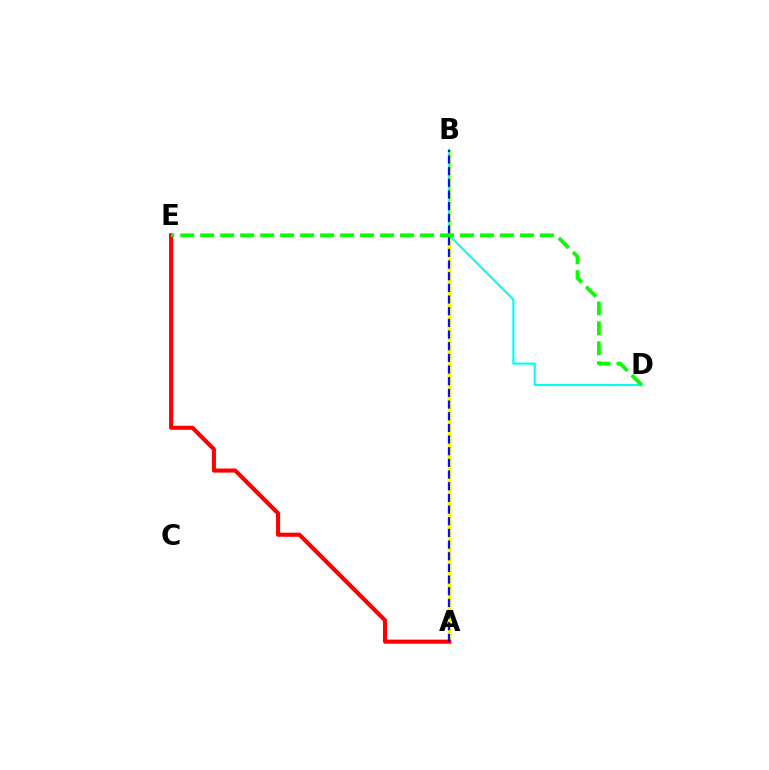{('A', 'B'): [{'color': '#ee00ff', 'line_style': 'solid', 'thickness': 1.94}, {'color': '#fcf500', 'line_style': 'solid', 'thickness': 2.48}, {'color': '#0010ff', 'line_style': 'dashed', 'thickness': 1.59}], ('A', 'E'): [{'color': '#ff0000', 'line_style': 'solid', 'thickness': 2.94}], ('B', 'D'): [{'color': '#00fff6', 'line_style': 'solid', 'thickness': 1.52}], ('D', 'E'): [{'color': '#08ff00', 'line_style': 'dashed', 'thickness': 2.72}]}